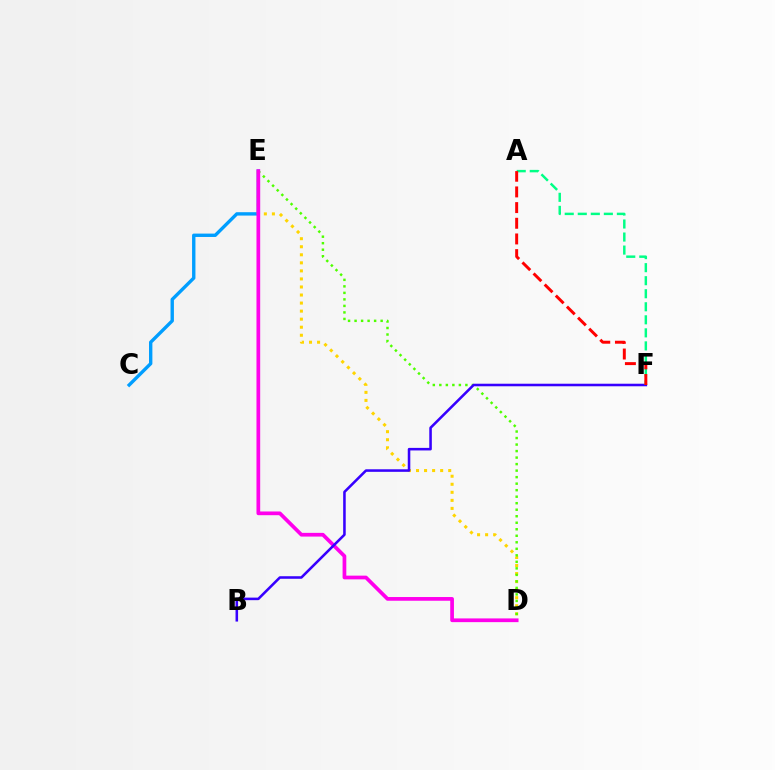{('C', 'E'): [{'color': '#009eff', 'line_style': 'solid', 'thickness': 2.43}], ('D', 'E'): [{'color': '#ffd500', 'line_style': 'dotted', 'thickness': 2.19}, {'color': '#4fff00', 'line_style': 'dotted', 'thickness': 1.77}, {'color': '#ff00ed', 'line_style': 'solid', 'thickness': 2.68}], ('B', 'F'): [{'color': '#3700ff', 'line_style': 'solid', 'thickness': 1.84}], ('A', 'F'): [{'color': '#00ff86', 'line_style': 'dashed', 'thickness': 1.77}, {'color': '#ff0000', 'line_style': 'dashed', 'thickness': 2.13}]}